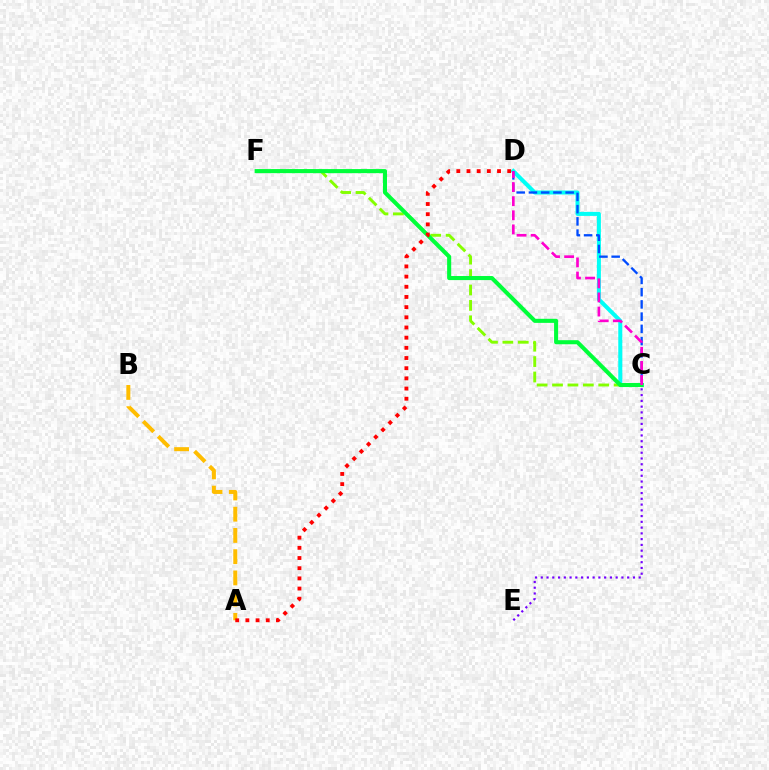{('C', 'D'): [{'color': '#00fff6', 'line_style': 'solid', 'thickness': 2.9}, {'color': '#004bff', 'line_style': 'dashed', 'thickness': 1.66}, {'color': '#ff00cf', 'line_style': 'dashed', 'thickness': 1.92}], ('A', 'B'): [{'color': '#ffbd00', 'line_style': 'dashed', 'thickness': 2.89}], ('C', 'E'): [{'color': '#7200ff', 'line_style': 'dotted', 'thickness': 1.57}], ('C', 'F'): [{'color': '#84ff00', 'line_style': 'dashed', 'thickness': 2.09}, {'color': '#00ff39', 'line_style': 'solid', 'thickness': 2.93}], ('A', 'D'): [{'color': '#ff0000', 'line_style': 'dotted', 'thickness': 2.77}]}